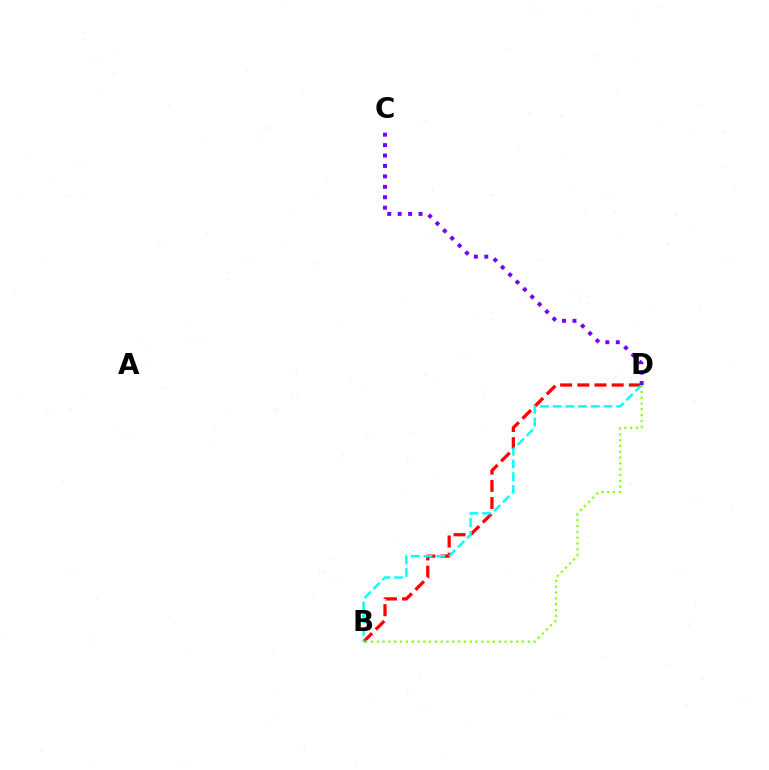{('B', 'D'): [{'color': '#ff0000', 'line_style': 'dashed', 'thickness': 2.33}, {'color': '#00fff6', 'line_style': 'dashed', 'thickness': 1.73}, {'color': '#84ff00', 'line_style': 'dotted', 'thickness': 1.58}], ('C', 'D'): [{'color': '#7200ff', 'line_style': 'dotted', 'thickness': 2.83}]}